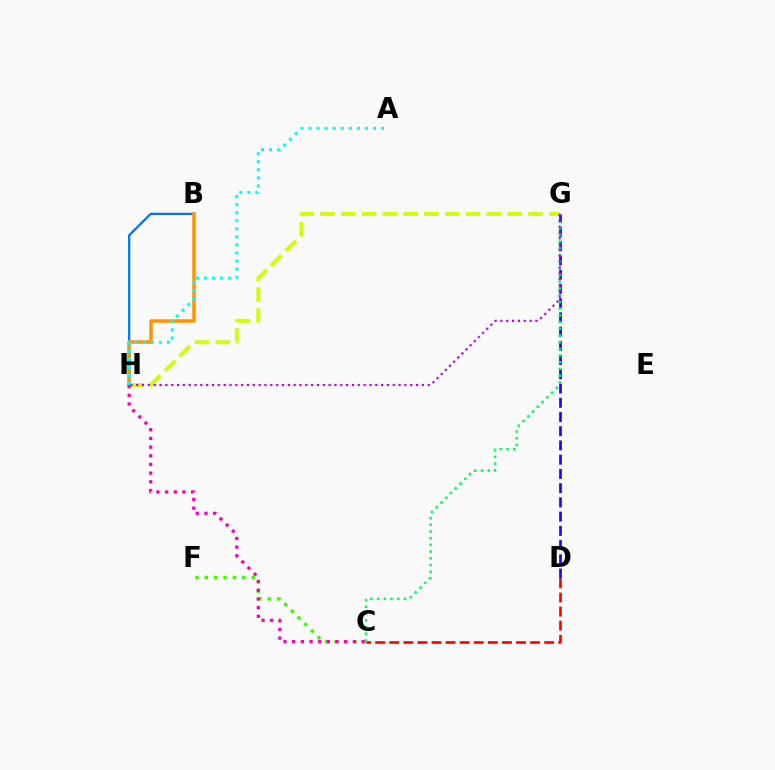{('B', 'H'): [{'color': '#0074ff', 'line_style': 'solid', 'thickness': 1.63}, {'color': '#ff9400', 'line_style': 'solid', 'thickness': 2.53}], ('C', 'F'): [{'color': '#3dff00', 'line_style': 'dotted', 'thickness': 2.55}], ('C', 'D'): [{'color': '#ff0000', 'line_style': 'dashed', 'thickness': 1.91}], ('G', 'H'): [{'color': '#d1ff00', 'line_style': 'dashed', 'thickness': 2.82}, {'color': '#b900ff', 'line_style': 'dotted', 'thickness': 1.58}], ('D', 'G'): [{'color': '#2500ff', 'line_style': 'dashed', 'thickness': 1.93}], ('C', 'H'): [{'color': '#ff00ac', 'line_style': 'dotted', 'thickness': 2.36}], ('C', 'G'): [{'color': '#00ff5c', 'line_style': 'dotted', 'thickness': 1.82}], ('A', 'H'): [{'color': '#00fff6', 'line_style': 'dotted', 'thickness': 2.19}]}